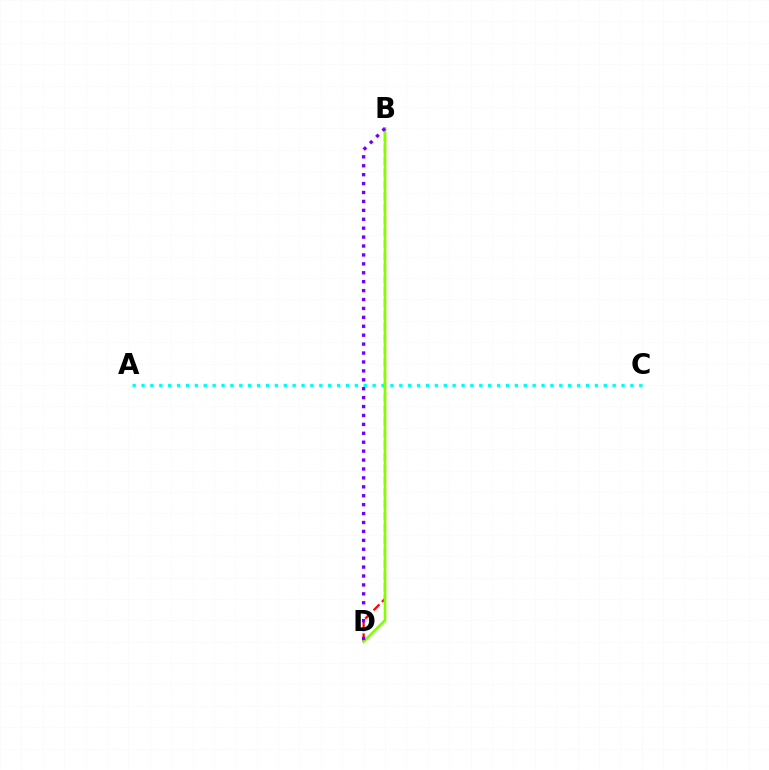{('A', 'C'): [{'color': '#00fff6', 'line_style': 'dotted', 'thickness': 2.42}], ('B', 'D'): [{'color': '#ff0000', 'line_style': 'dashed', 'thickness': 1.61}, {'color': '#84ff00', 'line_style': 'solid', 'thickness': 1.93}, {'color': '#7200ff', 'line_style': 'dotted', 'thickness': 2.42}]}